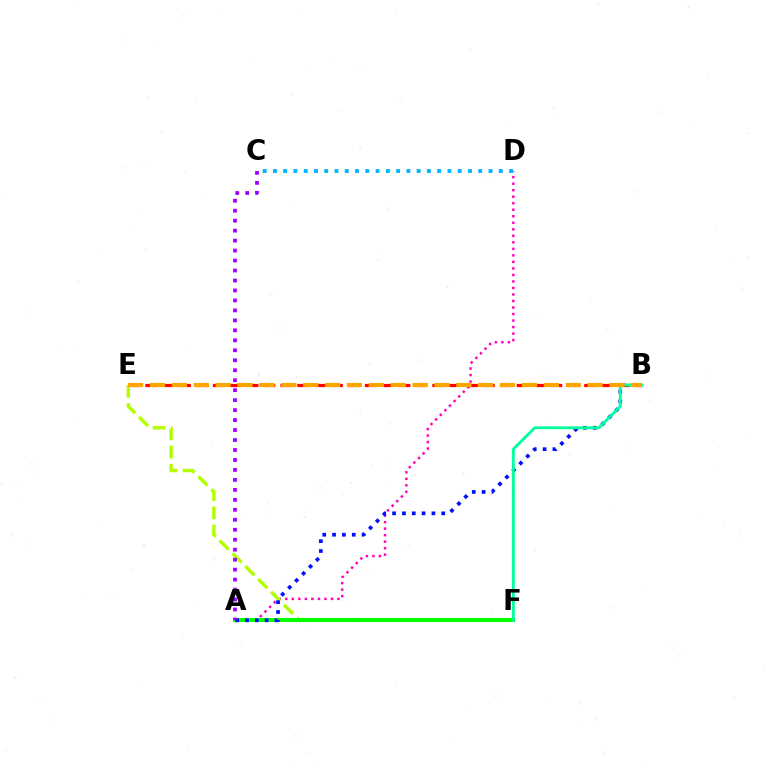{('A', 'D'): [{'color': '#ff00bd', 'line_style': 'dotted', 'thickness': 1.77}], ('B', 'E'): [{'color': '#ff0000', 'line_style': 'dashed', 'thickness': 2.29}, {'color': '#ffa500', 'line_style': 'dashed', 'thickness': 2.97}], ('E', 'F'): [{'color': '#b3ff00', 'line_style': 'dashed', 'thickness': 2.47}], ('A', 'F'): [{'color': '#08ff00', 'line_style': 'solid', 'thickness': 2.93}], ('A', 'B'): [{'color': '#0010ff', 'line_style': 'dotted', 'thickness': 2.67}], ('B', 'F'): [{'color': '#00ff9d', 'line_style': 'solid', 'thickness': 2.04}], ('C', 'D'): [{'color': '#00b5ff', 'line_style': 'dotted', 'thickness': 2.79}], ('A', 'C'): [{'color': '#9b00ff', 'line_style': 'dotted', 'thickness': 2.71}]}